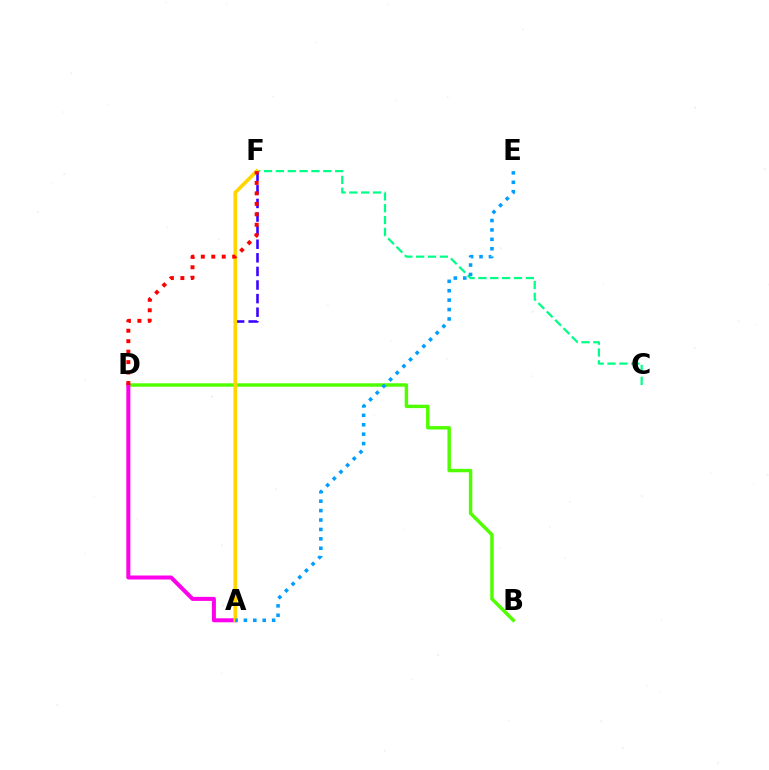{('C', 'F'): [{'color': '#00ff86', 'line_style': 'dashed', 'thickness': 1.61}], ('B', 'D'): [{'color': '#4fff00', 'line_style': 'solid', 'thickness': 2.48}], ('A', 'F'): [{'color': '#3700ff', 'line_style': 'dashed', 'thickness': 1.85}, {'color': '#ffd500', 'line_style': 'solid', 'thickness': 2.63}], ('A', 'D'): [{'color': '#ff00ed', 'line_style': 'solid', 'thickness': 2.89}], ('D', 'F'): [{'color': '#ff0000', 'line_style': 'dotted', 'thickness': 2.84}], ('A', 'E'): [{'color': '#009eff', 'line_style': 'dotted', 'thickness': 2.56}]}